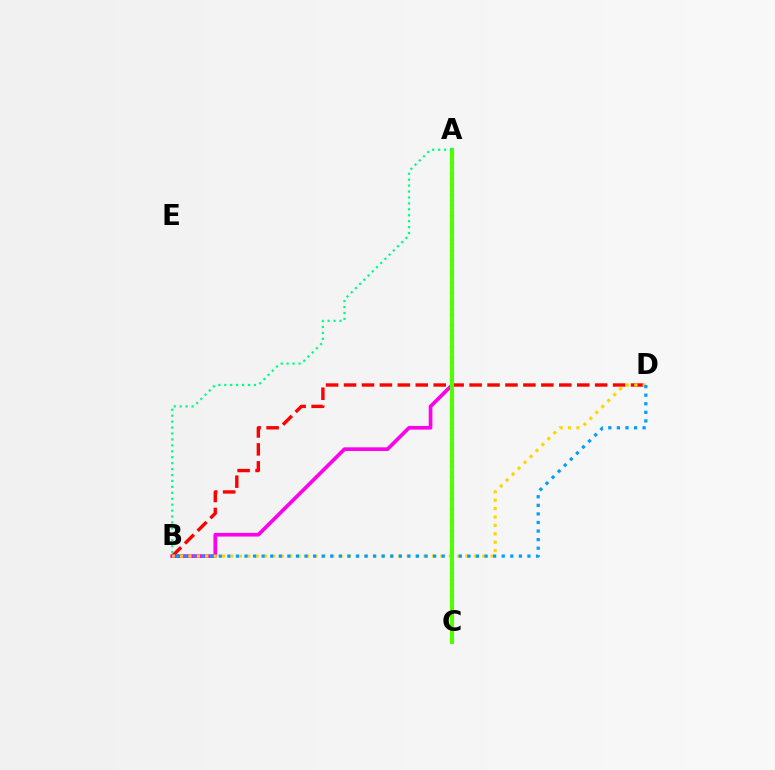{('B', 'D'): [{'color': '#ff0000', 'line_style': 'dashed', 'thickness': 2.44}, {'color': '#ffd500', 'line_style': 'dotted', 'thickness': 2.28}, {'color': '#009eff', 'line_style': 'dotted', 'thickness': 2.33}], ('A', 'B'): [{'color': '#ff00ed', 'line_style': 'solid', 'thickness': 2.65}, {'color': '#00ff86', 'line_style': 'dotted', 'thickness': 1.61}], ('A', 'C'): [{'color': '#3700ff', 'line_style': 'dotted', 'thickness': 2.94}, {'color': '#4fff00', 'line_style': 'solid', 'thickness': 2.94}]}